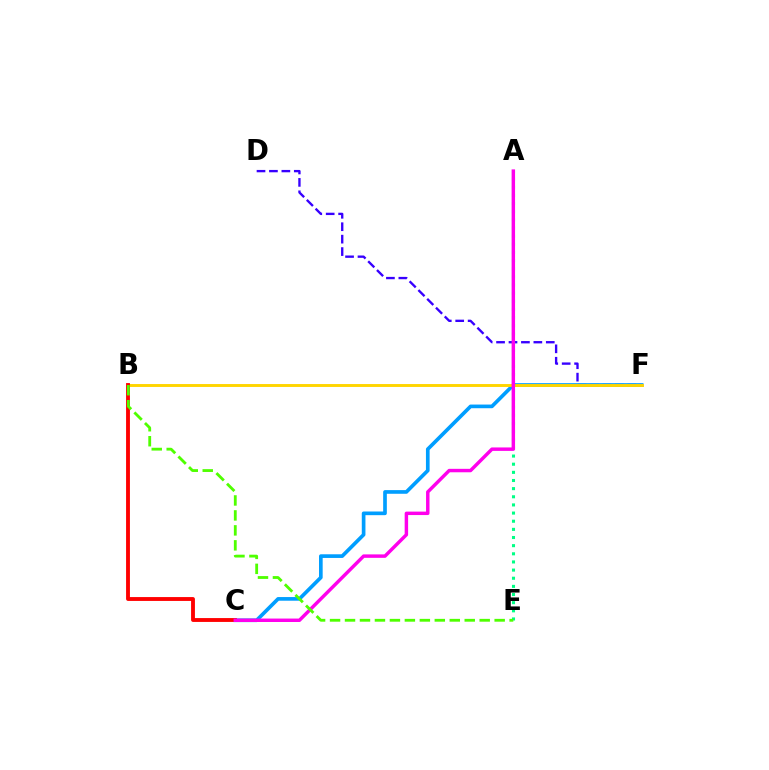{('D', 'F'): [{'color': '#3700ff', 'line_style': 'dashed', 'thickness': 1.69}], ('C', 'F'): [{'color': '#009eff', 'line_style': 'solid', 'thickness': 2.64}], ('B', 'F'): [{'color': '#ffd500', 'line_style': 'solid', 'thickness': 2.09}], ('B', 'C'): [{'color': '#ff0000', 'line_style': 'solid', 'thickness': 2.78}], ('A', 'E'): [{'color': '#00ff86', 'line_style': 'dotted', 'thickness': 2.21}], ('A', 'C'): [{'color': '#ff00ed', 'line_style': 'solid', 'thickness': 2.48}], ('B', 'E'): [{'color': '#4fff00', 'line_style': 'dashed', 'thickness': 2.03}]}